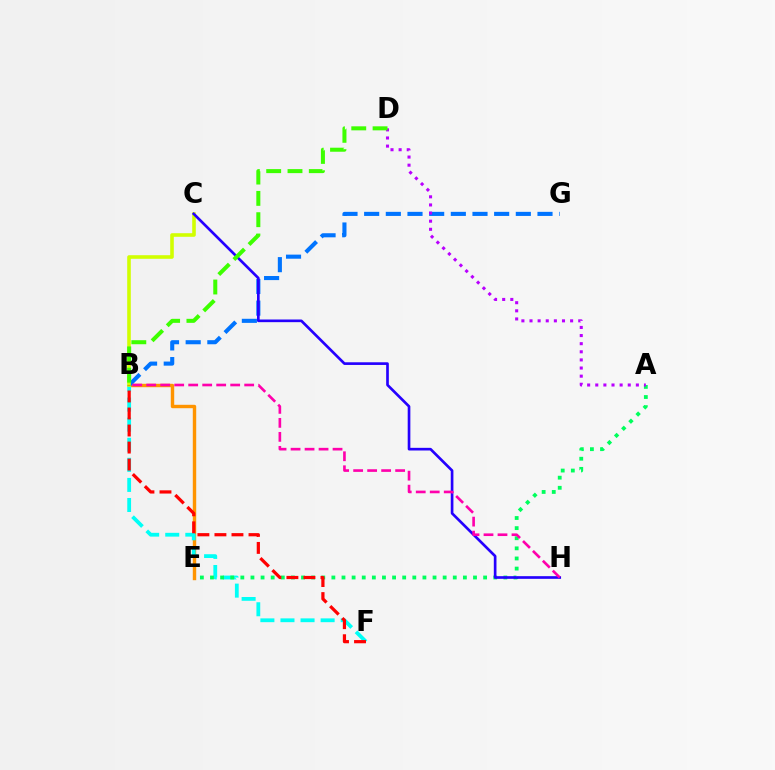{('B', 'E'): [{'color': '#ff9400', 'line_style': 'solid', 'thickness': 2.45}], ('B', 'G'): [{'color': '#0074ff', 'line_style': 'dashed', 'thickness': 2.94}], ('B', 'F'): [{'color': '#00fff6', 'line_style': 'dashed', 'thickness': 2.73}, {'color': '#ff0000', 'line_style': 'dashed', 'thickness': 2.31}], ('A', 'E'): [{'color': '#00ff5c', 'line_style': 'dotted', 'thickness': 2.75}], ('B', 'C'): [{'color': '#d1ff00', 'line_style': 'solid', 'thickness': 2.58}], ('A', 'D'): [{'color': '#b900ff', 'line_style': 'dotted', 'thickness': 2.21}], ('C', 'H'): [{'color': '#2500ff', 'line_style': 'solid', 'thickness': 1.92}], ('B', 'H'): [{'color': '#ff00ac', 'line_style': 'dashed', 'thickness': 1.9}], ('B', 'D'): [{'color': '#3dff00', 'line_style': 'dashed', 'thickness': 2.89}]}